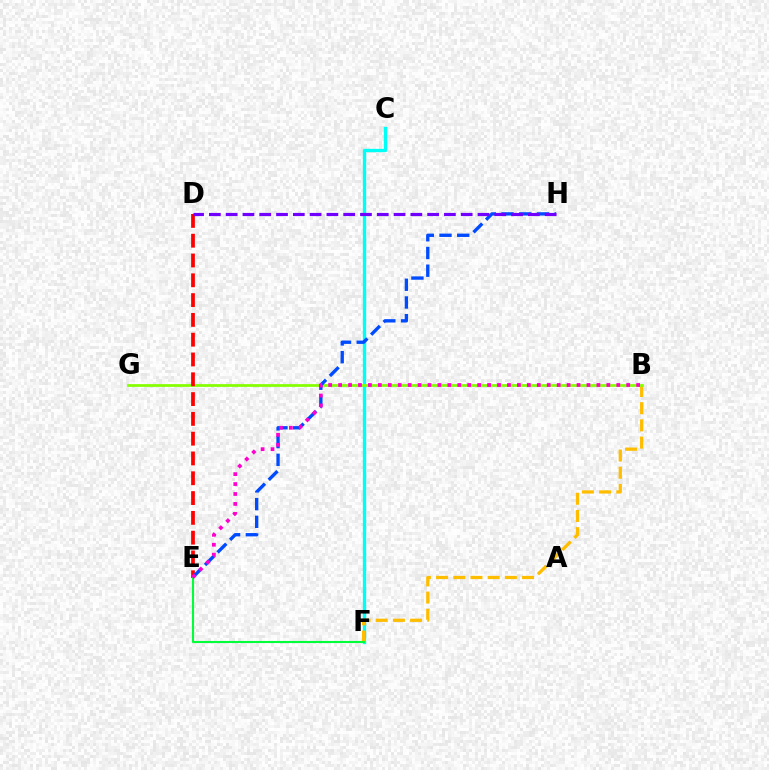{('C', 'F'): [{'color': '#00fff6', 'line_style': 'solid', 'thickness': 2.41}], ('B', 'F'): [{'color': '#ffbd00', 'line_style': 'dashed', 'thickness': 2.34}], ('B', 'G'): [{'color': '#84ff00', 'line_style': 'solid', 'thickness': 1.96}], ('D', 'E'): [{'color': '#ff0000', 'line_style': 'dashed', 'thickness': 2.69}], ('E', 'H'): [{'color': '#004bff', 'line_style': 'dashed', 'thickness': 2.41}], ('E', 'F'): [{'color': '#00ff39', 'line_style': 'solid', 'thickness': 1.52}], ('B', 'E'): [{'color': '#ff00cf', 'line_style': 'dotted', 'thickness': 2.7}], ('D', 'H'): [{'color': '#7200ff', 'line_style': 'dashed', 'thickness': 2.28}]}